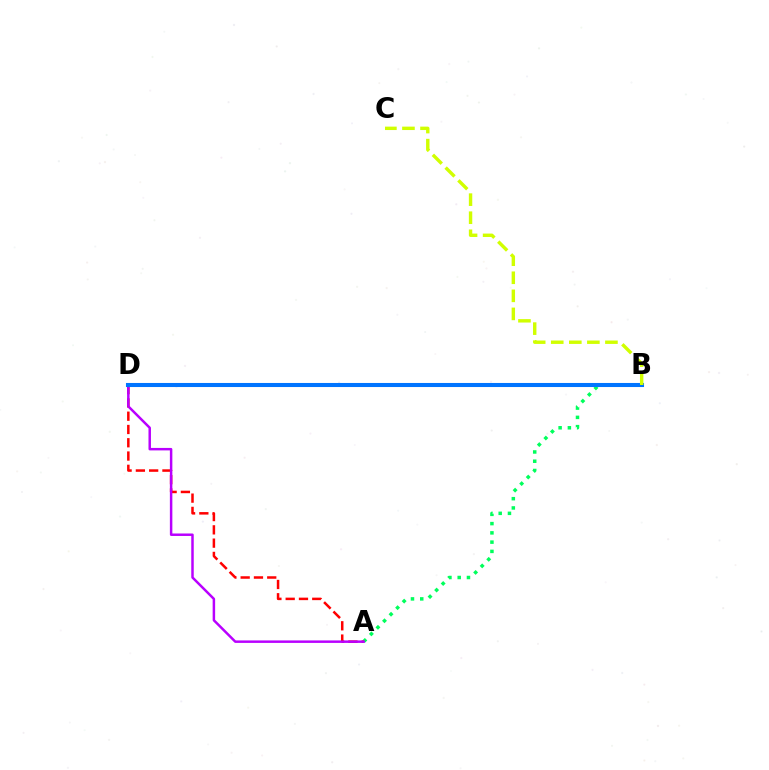{('A', 'B'): [{'color': '#00ff5c', 'line_style': 'dotted', 'thickness': 2.52}], ('A', 'D'): [{'color': '#ff0000', 'line_style': 'dashed', 'thickness': 1.8}, {'color': '#b900ff', 'line_style': 'solid', 'thickness': 1.79}], ('B', 'D'): [{'color': '#0074ff', 'line_style': 'solid', 'thickness': 2.93}], ('B', 'C'): [{'color': '#d1ff00', 'line_style': 'dashed', 'thickness': 2.45}]}